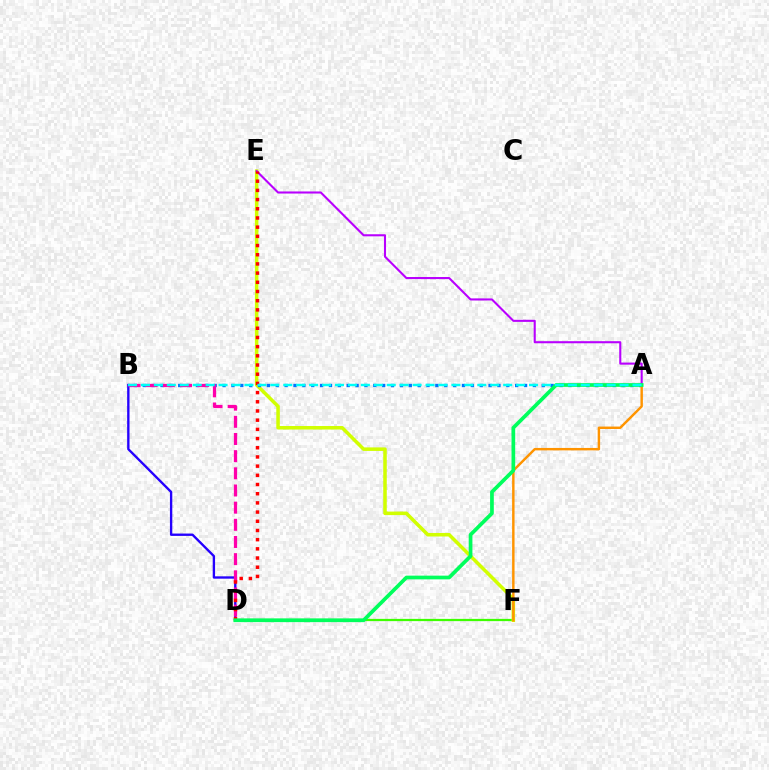{('B', 'D'): [{'color': '#2500ff', 'line_style': 'solid', 'thickness': 1.7}, {'color': '#ff00ac', 'line_style': 'dashed', 'thickness': 2.33}], ('D', 'F'): [{'color': '#3dff00', 'line_style': 'solid', 'thickness': 1.62}], ('E', 'F'): [{'color': '#d1ff00', 'line_style': 'solid', 'thickness': 2.54}], ('A', 'B'): [{'color': '#0074ff', 'line_style': 'dotted', 'thickness': 2.41}, {'color': '#00fff6', 'line_style': 'dashed', 'thickness': 1.76}], ('A', 'E'): [{'color': '#b900ff', 'line_style': 'solid', 'thickness': 1.5}], ('A', 'F'): [{'color': '#ff9400', 'line_style': 'solid', 'thickness': 1.76}], ('D', 'E'): [{'color': '#ff0000', 'line_style': 'dotted', 'thickness': 2.5}], ('A', 'D'): [{'color': '#00ff5c', 'line_style': 'solid', 'thickness': 2.67}]}